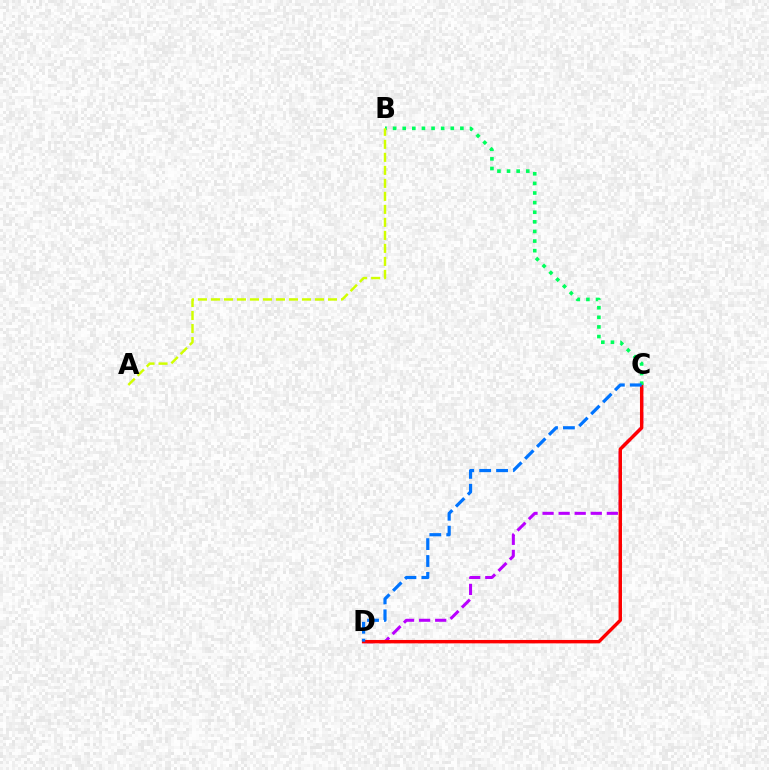{('C', 'D'): [{'color': '#b900ff', 'line_style': 'dashed', 'thickness': 2.18}, {'color': '#ff0000', 'line_style': 'solid', 'thickness': 2.46}, {'color': '#0074ff', 'line_style': 'dashed', 'thickness': 2.3}], ('B', 'C'): [{'color': '#00ff5c', 'line_style': 'dotted', 'thickness': 2.61}], ('A', 'B'): [{'color': '#d1ff00', 'line_style': 'dashed', 'thickness': 1.77}]}